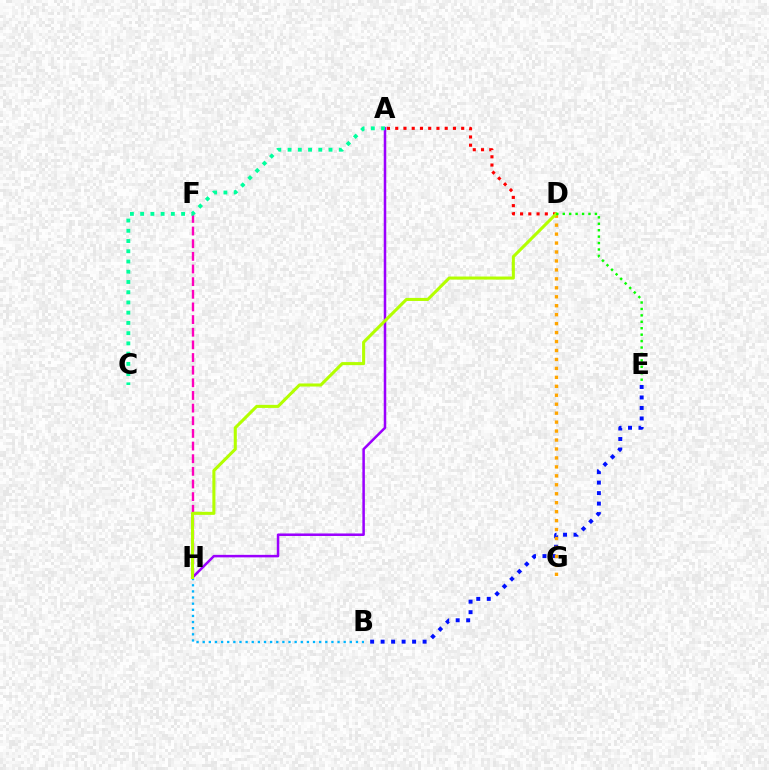{('B', 'E'): [{'color': '#0010ff', 'line_style': 'dotted', 'thickness': 2.85}], ('A', 'H'): [{'color': '#9b00ff', 'line_style': 'solid', 'thickness': 1.81}], ('D', 'G'): [{'color': '#ffa500', 'line_style': 'dotted', 'thickness': 2.43}], ('F', 'H'): [{'color': '#ff00bd', 'line_style': 'dashed', 'thickness': 1.72}], ('A', 'C'): [{'color': '#00ff9d', 'line_style': 'dotted', 'thickness': 2.78}], ('A', 'D'): [{'color': '#ff0000', 'line_style': 'dotted', 'thickness': 2.24}], ('B', 'H'): [{'color': '#00b5ff', 'line_style': 'dotted', 'thickness': 1.67}], ('D', 'H'): [{'color': '#b3ff00', 'line_style': 'solid', 'thickness': 2.2}], ('D', 'E'): [{'color': '#08ff00', 'line_style': 'dotted', 'thickness': 1.75}]}